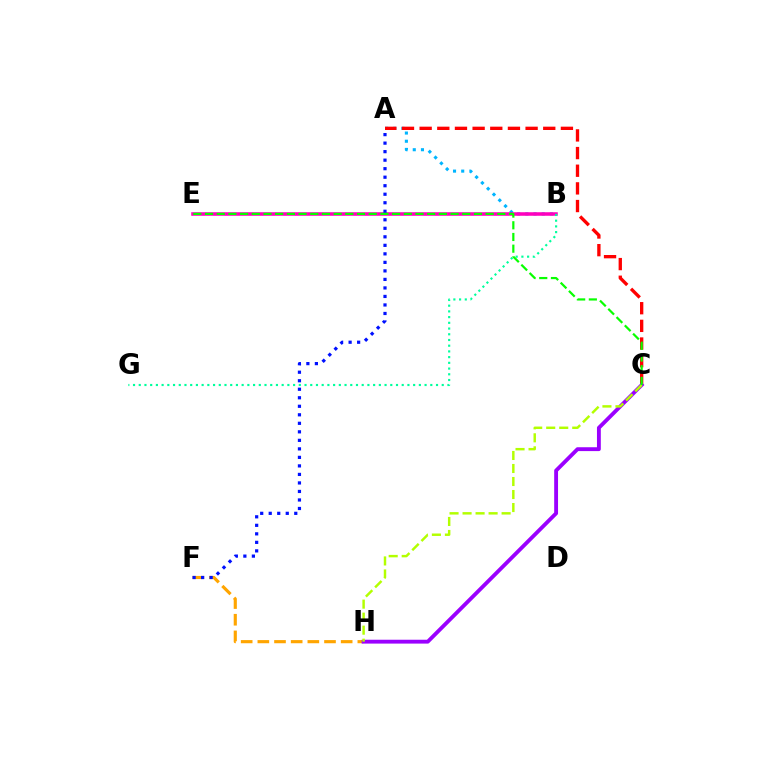{('A', 'B'): [{'color': '#00b5ff', 'line_style': 'dotted', 'thickness': 2.22}], ('B', 'E'): [{'color': '#ff00bd', 'line_style': 'solid', 'thickness': 2.55}], ('A', 'C'): [{'color': '#ff0000', 'line_style': 'dashed', 'thickness': 2.4}], ('F', 'H'): [{'color': '#ffa500', 'line_style': 'dashed', 'thickness': 2.26}], ('C', 'H'): [{'color': '#9b00ff', 'line_style': 'solid', 'thickness': 2.78}, {'color': '#b3ff00', 'line_style': 'dashed', 'thickness': 1.77}], ('A', 'F'): [{'color': '#0010ff', 'line_style': 'dotted', 'thickness': 2.31}], ('B', 'G'): [{'color': '#00ff9d', 'line_style': 'dotted', 'thickness': 1.55}], ('C', 'E'): [{'color': '#08ff00', 'line_style': 'dashed', 'thickness': 1.59}]}